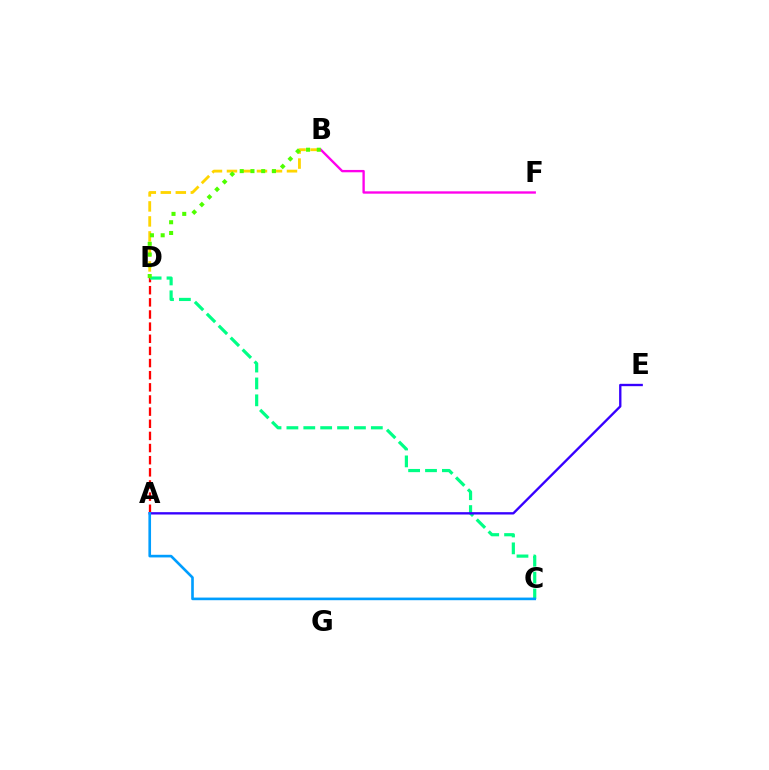{('B', 'D'): [{'color': '#ffd500', 'line_style': 'dashed', 'thickness': 2.04}, {'color': '#4fff00', 'line_style': 'dotted', 'thickness': 2.92}], ('A', 'D'): [{'color': '#ff0000', 'line_style': 'dashed', 'thickness': 1.65}], ('B', 'F'): [{'color': '#ff00ed', 'line_style': 'solid', 'thickness': 1.69}], ('C', 'D'): [{'color': '#00ff86', 'line_style': 'dashed', 'thickness': 2.29}], ('A', 'E'): [{'color': '#3700ff', 'line_style': 'solid', 'thickness': 1.69}], ('A', 'C'): [{'color': '#009eff', 'line_style': 'solid', 'thickness': 1.9}]}